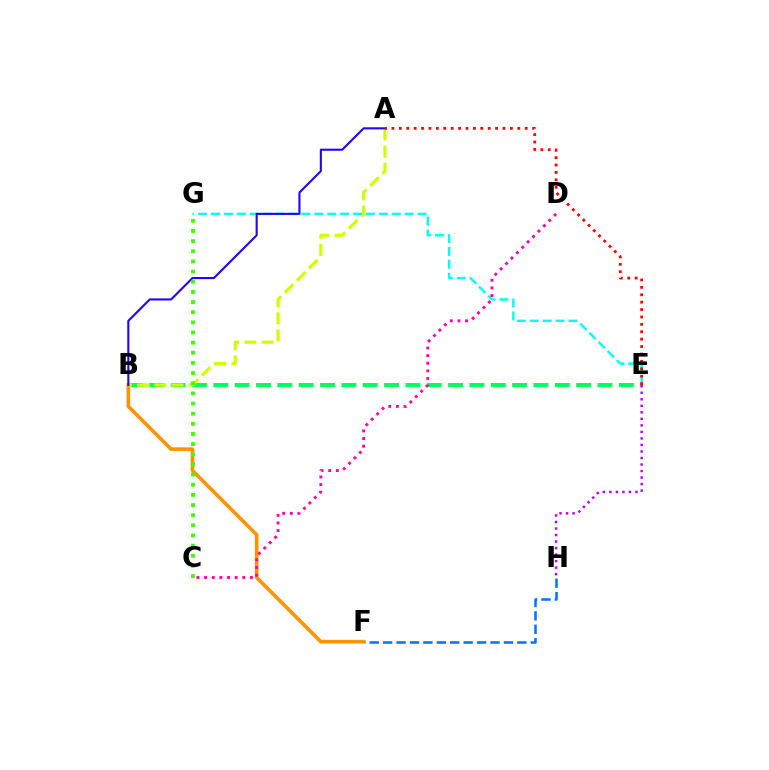{('F', 'H'): [{'color': '#0074ff', 'line_style': 'dashed', 'thickness': 1.82}], ('B', 'E'): [{'color': '#00ff5c', 'line_style': 'dashed', 'thickness': 2.9}], ('B', 'F'): [{'color': '#ff9400', 'line_style': 'solid', 'thickness': 2.63}], ('E', 'H'): [{'color': '#b900ff', 'line_style': 'dotted', 'thickness': 1.77}], ('A', 'B'): [{'color': '#d1ff00', 'line_style': 'dashed', 'thickness': 2.34}, {'color': '#2500ff', 'line_style': 'solid', 'thickness': 1.51}], ('E', 'G'): [{'color': '#00fff6', 'line_style': 'dashed', 'thickness': 1.75}], ('A', 'E'): [{'color': '#ff0000', 'line_style': 'dotted', 'thickness': 2.01}], ('C', 'D'): [{'color': '#ff00ac', 'line_style': 'dotted', 'thickness': 2.07}], ('C', 'G'): [{'color': '#3dff00', 'line_style': 'dotted', 'thickness': 2.76}]}